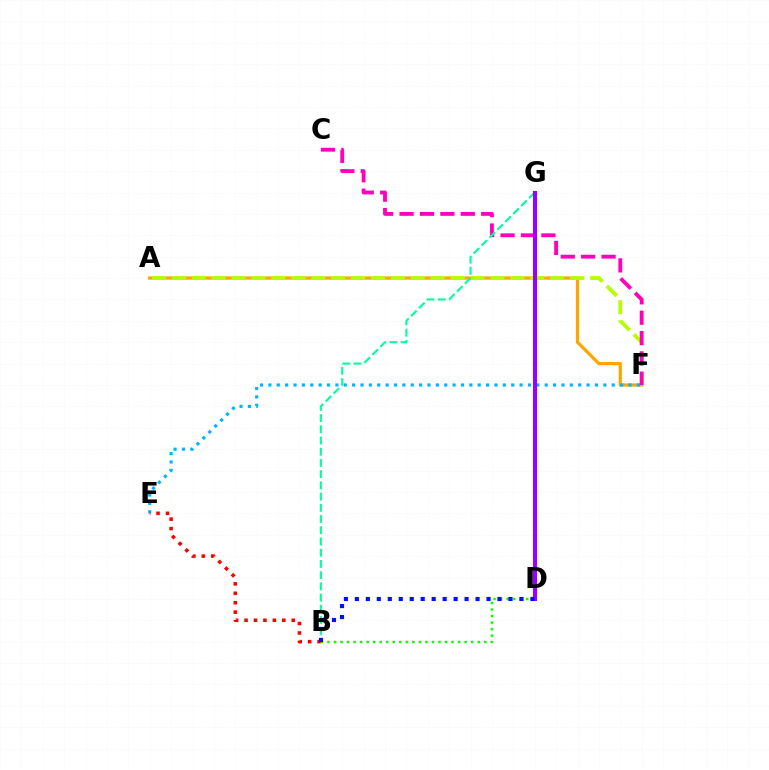{('A', 'F'): [{'color': '#ffa500', 'line_style': 'solid', 'thickness': 2.32}, {'color': '#b3ff00', 'line_style': 'dashed', 'thickness': 2.71}], ('B', 'D'): [{'color': '#08ff00', 'line_style': 'dotted', 'thickness': 1.78}, {'color': '#0010ff', 'line_style': 'dotted', 'thickness': 2.98}], ('E', 'F'): [{'color': '#00b5ff', 'line_style': 'dotted', 'thickness': 2.28}], ('C', 'F'): [{'color': '#ff00bd', 'line_style': 'dashed', 'thickness': 2.77}], ('B', 'E'): [{'color': '#ff0000', 'line_style': 'dotted', 'thickness': 2.56}], ('B', 'G'): [{'color': '#00ff9d', 'line_style': 'dashed', 'thickness': 1.52}], ('D', 'G'): [{'color': '#9b00ff', 'line_style': 'solid', 'thickness': 2.92}]}